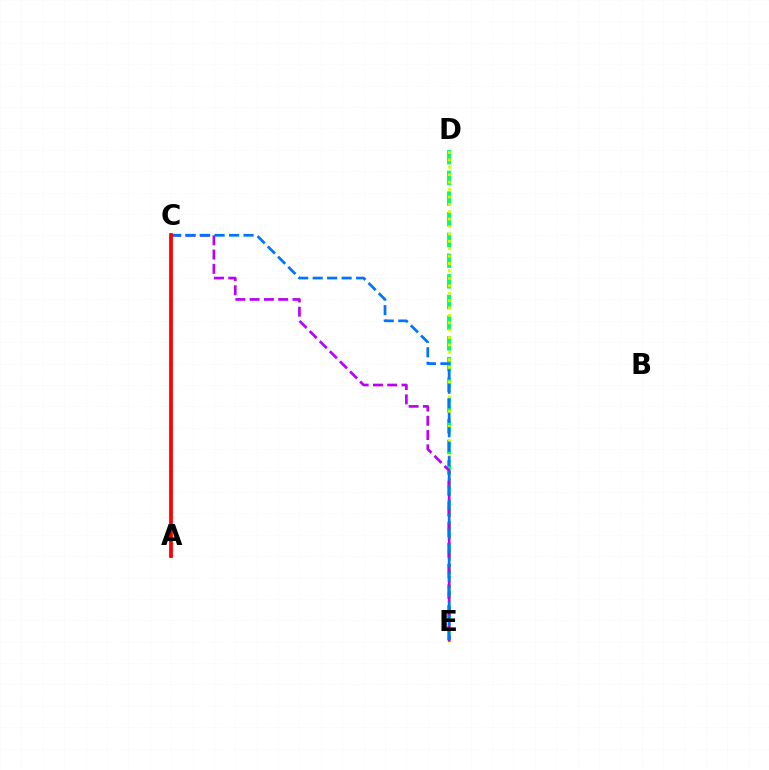{('D', 'E'): [{'color': '#00ff5c', 'line_style': 'dashed', 'thickness': 2.81}, {'color': '#d1ff00', 'line_style': 'dotted', 'thickness': 2.01}], ('C', 'E'): [{'color': '#b900ff', 'line_style': 'dashed', 'thickness': 1.94}, {'color': '#0074ff', 'line_style': 'dashed', 'thickness': 1.97}], ('A', 'C'): [{'color': '#ff0000', 'line_style': 'solid', 'thickness': 2.71}]}